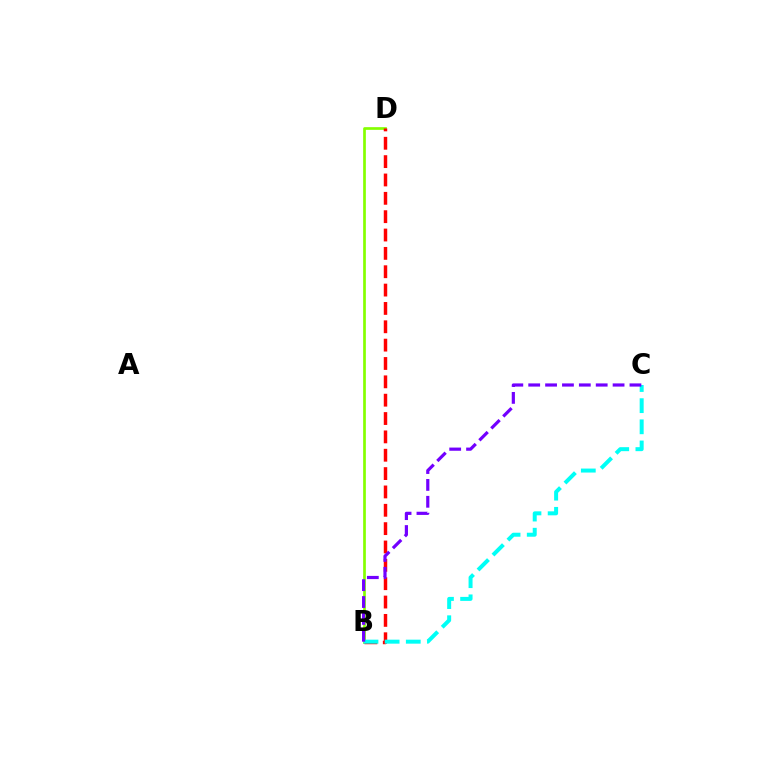{('B', 'D'): [{'color': '#84ff00', 'line_style': 'solid', 'thickness': 1.94}, {'color': '#ff0000', 'line_style': 'dashed', 'thickness': 2.49}], ('B', 'C'): [{'color': '#00fff6', 'line_style': 'dashed', 'thickness': 2.87}, {'color': '#7200ff', 'line_style': 'dashed', 'thickness': 2.29}]}